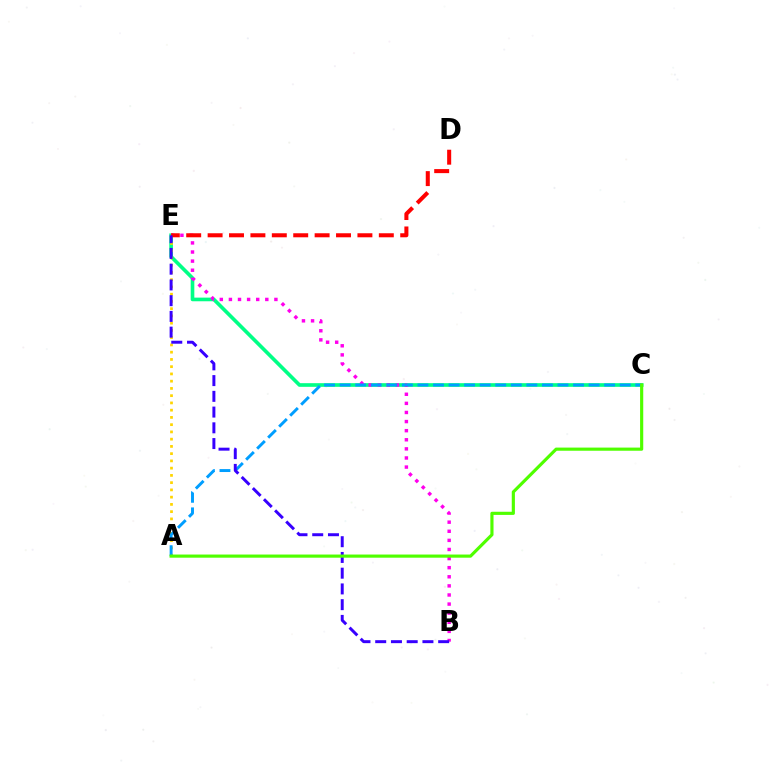{('C', 'E'): [{'color': '#00ff86', 'line_style': 'solid', 'thickness': 2.63}], ('B', 'E'): [{'color': '#ff00ed', 'line_style': 'dotted', 'thickness': 2.47}, {'color': '#3700ff', 'line_style': 'dashed', 'thickness': 2.14}], ('A', 'E'): [{'color': '#ffd500', 'line_style': 'dotted', 'thickness': 1.97}], ('A', 'C'): [{'color': '#009eff', 'line_style': 'dashed', 'thickness': 2.11}, {'color': '#4fff00', 'line_style': 'solid', 'thickness': 2.27}], ('D', 'E'): [{'color': '#ff0000', 'line_style': 'dashed', 'thickness': 2.91}]}